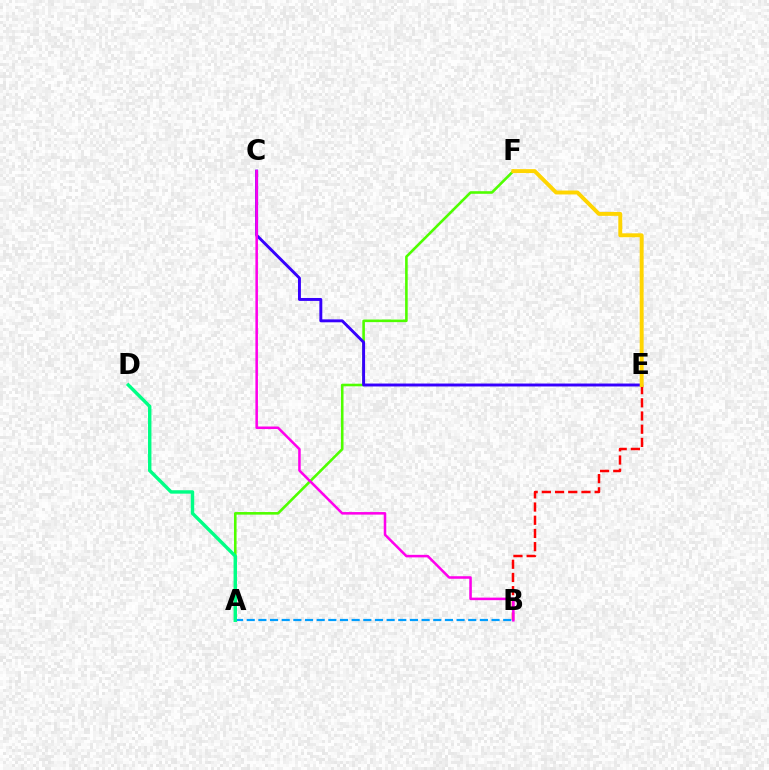{('A', 'F'): [{'color': '#4fff00', 'line_style': 'solid', 'thickness': 1.87}], ('A', 'B'): [{'color': '#009eff', 'line_style': 'dashed', 'thickness': 1.58}], ('A', 'D'): [{'color': '#00ff86', 'line_style': 'solid', 'thickness': 2.46}], ('B', 'E'): [{'color': '#ff0000', 'line_style': 'dashed', 'thickness': 1.79}], ('C', 'E'): [{'color': '#3700ff', 'line_style': 'solid', 'thickness': 2.11}], ('B', 'C'): [{'color': '#ff00ed', 'line_style': 'solid', 'thickness': 1.83}], ('E', 'F'): [{'color': '#ffd500', 'line_style': 'solid', 'thickness': 2.82}]}